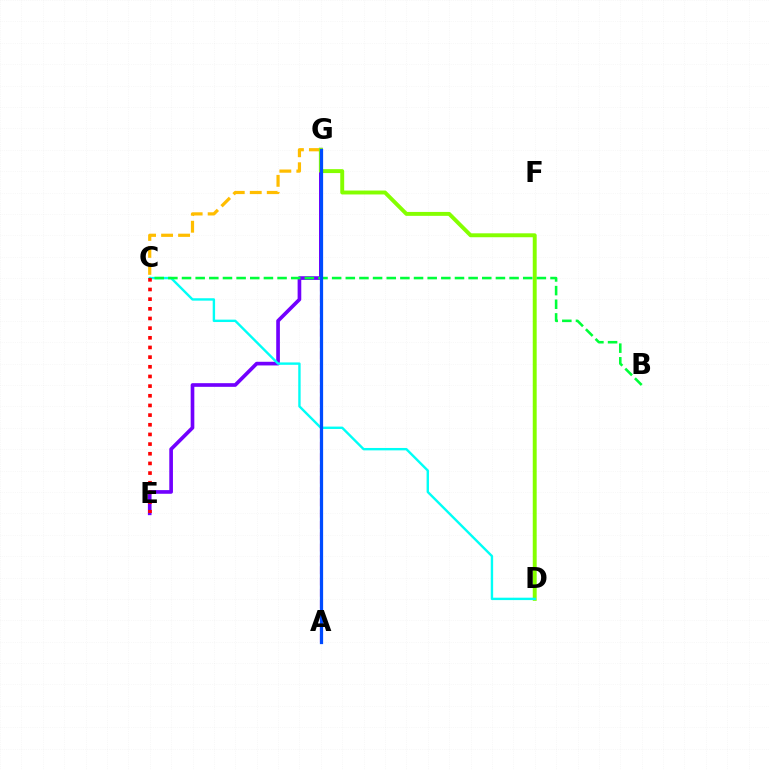{('C', 'G'): [{'color': '#ffbd00', 'line_style': 'dashed', 'thickness': 2.31}], ('A', 'G'): [{'color': '#ff00cf', 'line_style': 'dashed', 'thickness': 1.54}, {'color': '#004bff', 'line_style': 'solid', 'thickness': 2.33}], ('E', 'G'): [{'color': '#7200ff', 'line_style': 'solid', 'thickness': 2.63}], ('D', 'G'): [{'color': '#84ff00', 'line_style': 'solid', 'thickness': 2.82}], ('C', 'D'): [{'color': '#00fff6', 'line_style': 'solid', 'thickness': 1.72}], ('B', 'C'): [{'color': '#00ff39', 'line_style': 'dashed', 'thickness': 1.85}], ('C', 'E'): [{'color': '#ff0000', 'line_style': 'dotted', 'thickness': 2.63}]}